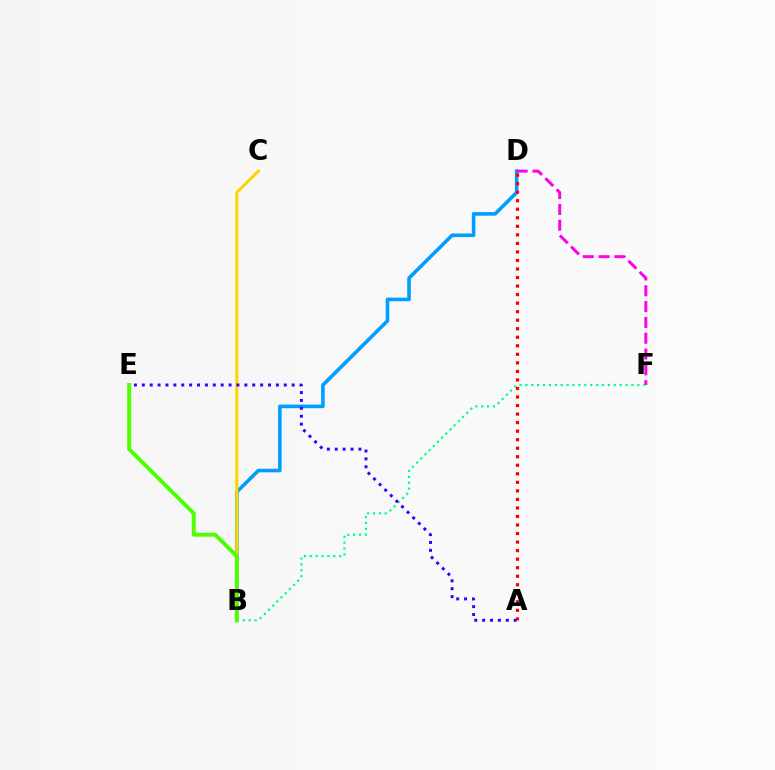{('B', 'D'): [{'color': '#009eff', 'line_style': 'solid', 'thickness': 2.59}], ('D', 'F'): [{'color': '#ff00ed', 'line_style': 'dashed', 'thickness': 2.15}], ('B', 'C'): [{'color': '#ffd500', 'line_style': 'solid', 'thickness': 2.2}], ('B', 'F'): [{'color': '#00ff86', 'line_style': 'dotted', 'thickness': 1.6}], ('B', 'E'): [{'color': '#4fff00', 'line_style': 'solid', 'thickness': 2.84}], ('A', 'D'): [{'color': '#ff0000', 'line_style': 'dotted', 'thickness': 2.32}], ('A', 'E'): [{'color': '#3700ff', 'line_style': 'dotted', 'thickness': 2.14}]}